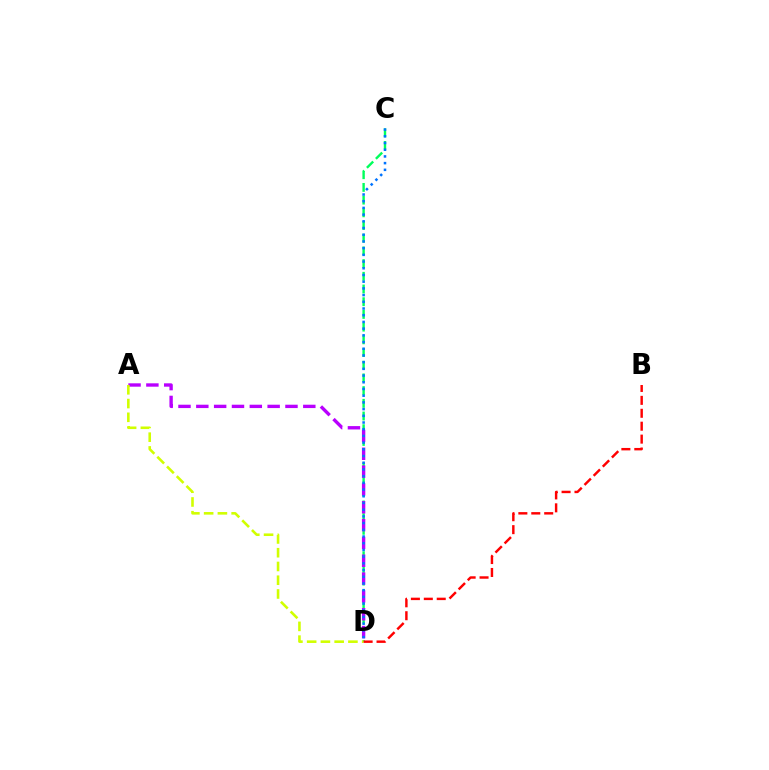{('C', 'D'): [{'color': '#00ff5c', 'line_style': 'dashed', 'thickness': 1.73}, {'color': '#0074ff', 'line_style': 'dotted', 'thickness': 1.82}], ('A', 'D'): [{'color': '#b900ff', 'line_style': 'dashed', 'thickness': 2.42}, {'color': '#d1ff00', 'line_style': 'dashed', 'thickness': 1.87}], ('B', 'D'): [{'color': '#ff0000', 'line_style': 'dashed', 'thickness': 1.76}]}